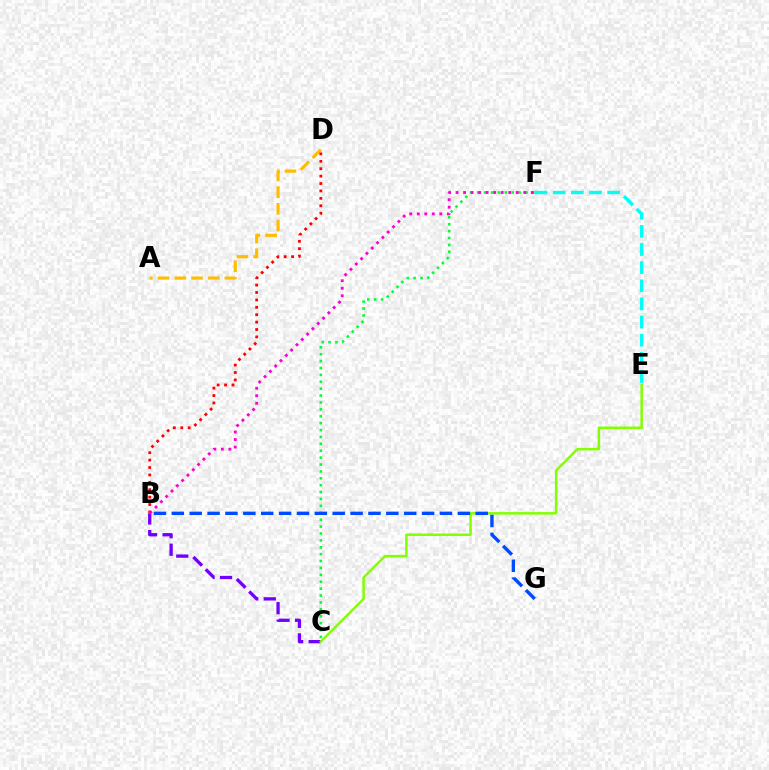{('A', 'D'): [{'color': '#ffbd00', 'line_style': 'dashed', 'thickness': 2.27}], ('B', 'C'): [{'color': '#7200ff', 'line_style': 'dashed', 'thickness': 2.38}], ('C', 'F'): [{'color': '#00ff39', 'line_style': 'dotted', 'thickness': 1.87}], ('C', 'E'): [{'color': '#84ff00', 'line_style': 'solid', 'thickness': 1.8}], ('B', 'G'): [{'color': '#004bff', 'line_style': 'dashed', 'thickness': 2.43}], ('E', 'F'): [{'color': '#00fff6', 'line_style': 'dashed', 'thickness': 2.46}], ('B', 'D'): [{'color': '#ff0000', 'line_style': 'dotted', 'thickness': 2.01}], ('B', 'F'): [{'color': '#ff00cf', 'line_style': 'dotted', 'thickness': 2.04}]}